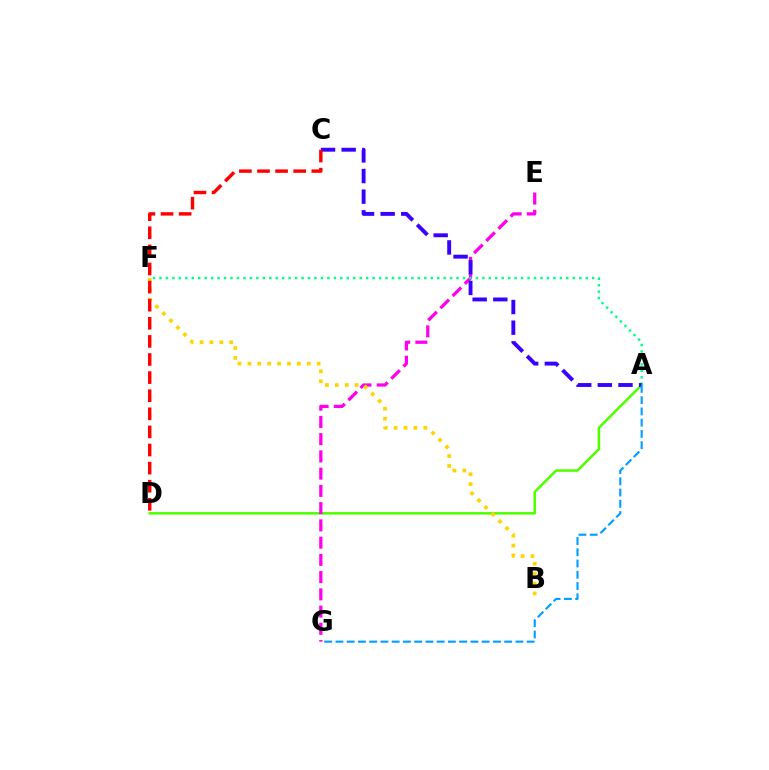{('A', 'D'): [{'color': '#4fff00', 'line_style': 'solid', 'thickness': 1.82}], ('E', 'G'): [{'color': '#ff00ed', 'line_style': 'dashed', 'thickness': 2.34}], ('B', 'F'): [{'color': '#ffd500', 'line_style': 'dotted', 'thickness': 2.69}], ('A', 'F'): [{'color': '#00ff86', 'line_style': 'dotted', 'thickness': 1.75}], ('A', 'C'): [{'color': '#3700ff', 'line_style': 'dashed', 'thickness': 2.8}], ('C', 'D'): [{'color': '#ff0000', 'line_style': 'dashed', 'thickness': 2.46}], ('A', 'G'): [{'color': '#009eff', 'line_style': 'dashed', 'thickness': 1.53}]}